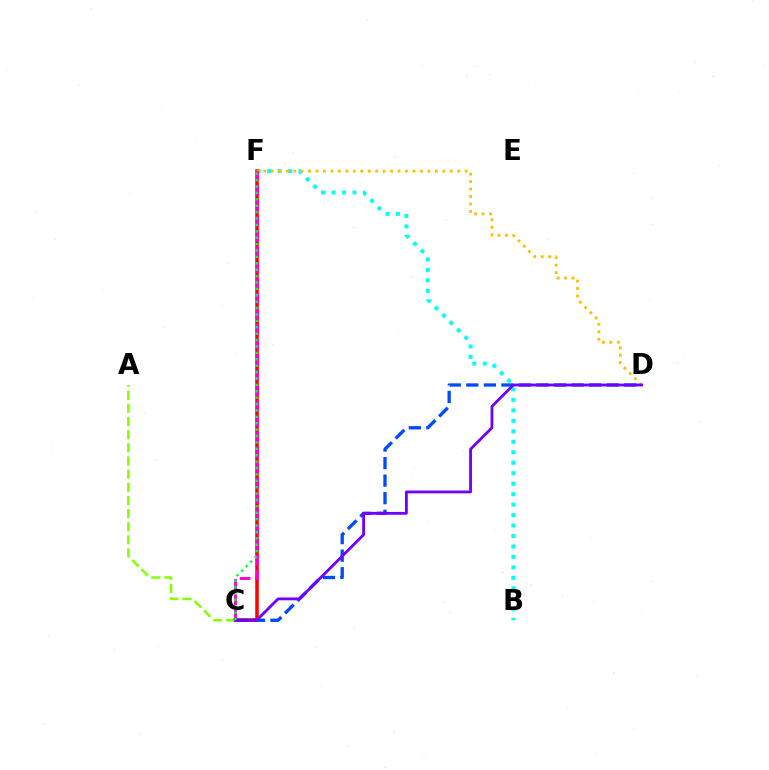{('B', 'F'): [{'color': '#00fff6', 'line_style': 'dotted', 'thickness': 2.84}], ('C', 'F'): [{'color': '#ff0000', 'line_style': 'solid', 'thickness': 2.55}, {'color': '#ff00cf', 'line_style': 'dashed', 'thickness': 2.09}, {'color': '#00ff39', 'line_style': 'dotted', 'thickness': 1.74}], ('A', 'C'): [{'color': '#84ff00', 'line_style': 'dashed', 'thickness': 1.79}], ('D', 'F'): [{'color': '#ffbd00', 'line_style': 'dotted', 'thickness': 2.03}], ('C', 'D'): [{'color': '#004bff', 'line_style': 'dashed', 'thickness': 2.38}, {'color': '#7200ff', 'line_style': 'solid', 'thickness': 2.03}]}